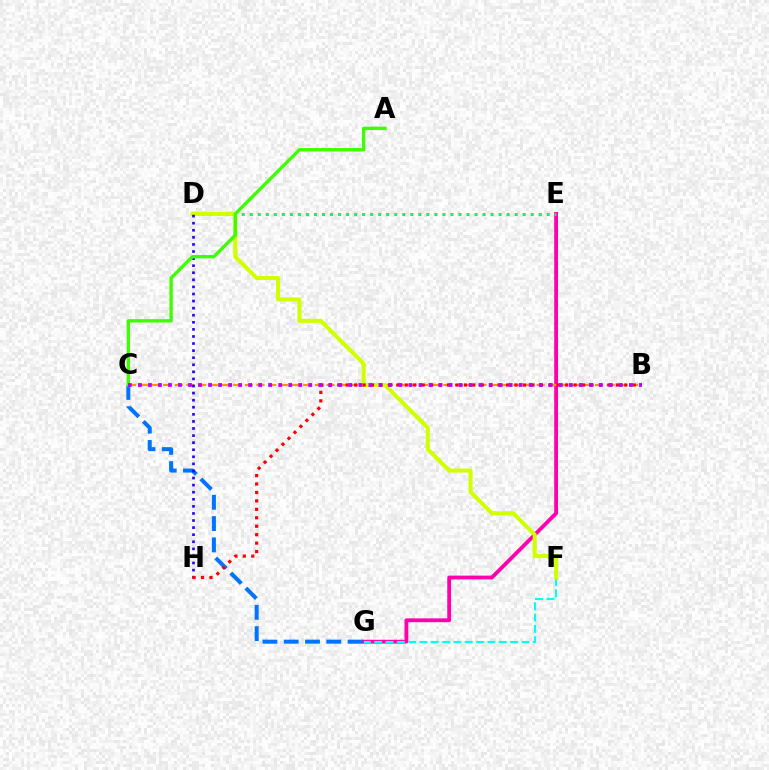{('E', 'G'): [{'color': '#ff00ac', 'line_style': 'solid', 'thickness': 2.74}], ('B', 'C'): [{'color': '#ff9400', 'line_style': 'dashed', 'thickness': 1.59}, {'color': '#b900ff', 'line_style': 'dotted', 'thickness': 2.72}], ('F', 'G'): [{'color': '#00fff6', 'line_style': 'dashed', 'thickness': 1.54}], ('D', 'E'): [{'color': '#00ff5c', 'line_style': 'dotted', 'thickness': 2.18}], ('D', 'F'): [{'color': '#d1ff00', 'line_style': 'solid', 'thickness': 2.91}], ('C', 'G'): [{'color': '#0074ff', 'line_style': 'dashed', 'thickness': 2.89}], ('D', 'H'): [{'color': '#2500ff', 'line_style': 'dotted', 'thickness': 1.92}], ('B', 'H'): [{'color': '#ff0000', 'line_style': 'dotted', 'thickness': 2.29}], ('A', 'C'): [{'color': '#3dff00', 'line_style': 'solid', 'thickness': 2.41}]}